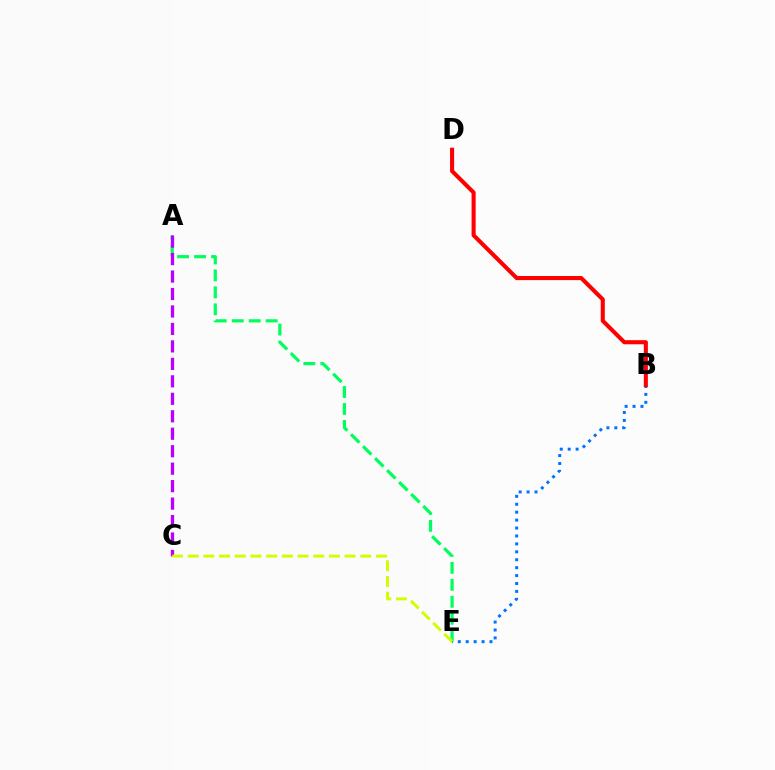{('A', 'E'): [{'color': '#00ff5c', 'line_style': 'dashed', 'thickness': 2.31}], ('B', 'E'): [{'color': '#0074ff', 'line_style': 'dotted', 'thickness': 2.15}], ('B', 'D'): [{'color': '#ff0000', 'line_style': 'solid', 'thickness': 2.94}], ('A', 'C'): [{'color': '#b900ff', 'line_style': 'dashed', 'thickness': 2.37}], ('C', 'E'): [{'color': '#d1ff00', 'line_style': 'dashed', 'thickness': 2.13}]}